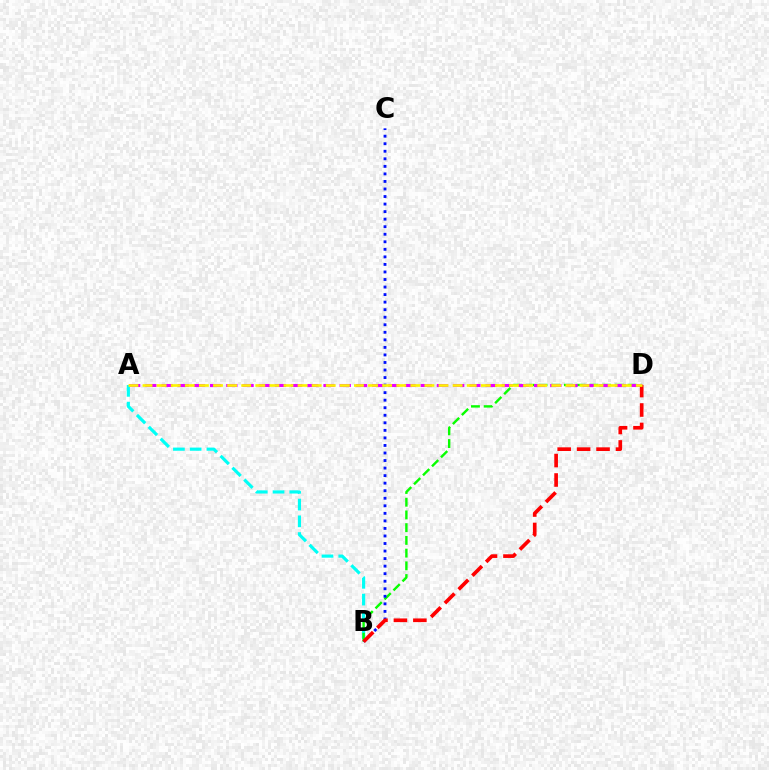{('A', 'B'): [{'color': '#00fff6', 'line_style': 'dashed', 'thickness': 2.28}], ('B', 'D'): [{'color': '#08ff00', 'line_style': 'dashed', 'thickness': 1.73}, {'color': '#ff0000', 'line_style': 'dashed', 'thickness': 2.64}], ('A', 'D'): [{'color': '#ee00ff', 'line_style': 'dashed', 'thickness': 2.2}, {'color': '#fcf500', 'line_style': 'dashed', 'thickness': 1.91}], ('B', 'C'): [{'color': '#0010ff', 'line_style': 'dotted', 'thickness': 2.05}]}